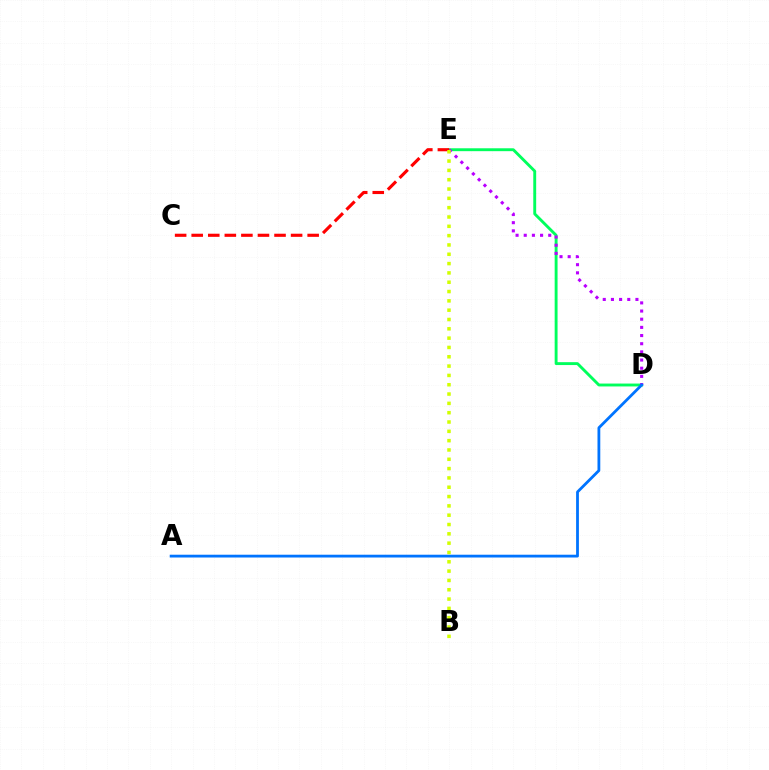{('D', 'E'): [{'color': '#00ff5c', 'line_style': 'solid', 'thickness': 2.08}, {'color': '#b900ff', 'line_style': 'dotted', 'thickness': 2.22}], ('C', 'E'): [{'color': '#ff0000', 'line_style': 'dashed', 'thickness': 2.25}], ('A', 'D'): [{'color': '#0074ff', 'line_style': 'solid', 'thickness': 2.01}], ('B', 'E'): [{'color': '#d1ff00', 'line_style': 'dotted', 'thickness': 2.53}]}